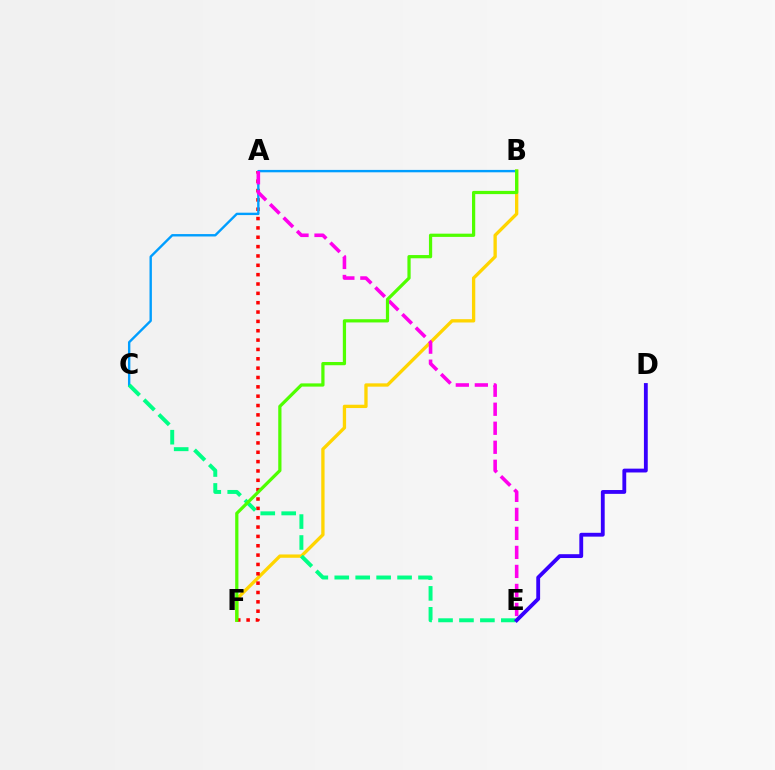{('B', 'F'): [{'color': '#ffd500', 'line_style': 'solid', 'thickness': 2.39}, {'color': '#4fff00', 'line_style': 'solid', 'thickness': 2.33}], ('A', 'F'): [{'color': '#ff0000', 'line_style': 'dotted', 'thickness': 2.54}], ('B', 'C'): [{'color': '#009eff', 'line_style': 'solid', 'thickness': 1.72}], ('C', 'E'): [{'color': '#00ff86', 'line_style': 'dashed', 'thickness': 2.84}], ('A', 'E'): [{'color': '#ff00ed', 'line_style': 'dashed', 'thickness': 2.58}], ('D', 'E'): [{'color': '#3700ff', 'line_style': 'solid', 'thickness': 2.76}]}